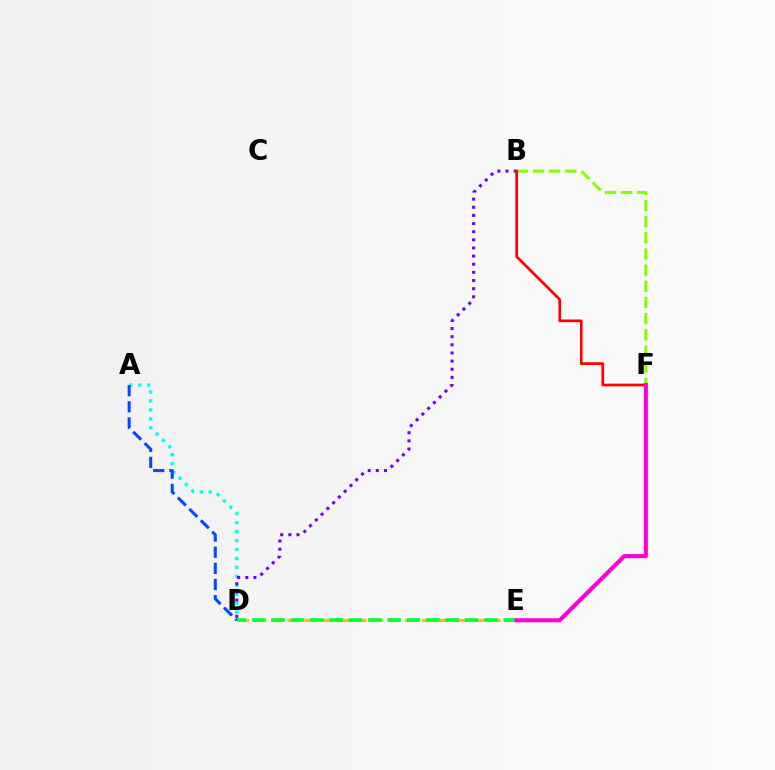{('A', 'D'): [{'color': '#00fff6', 'line_style': 'dotted', 'thickness': 2.43}, {'color': '#004bff', 'line_style': 'dashed', 'thickness': 2.19}], ('B', 'D'): [{'color': '#7200ff', 'line_style': 'dotted', 'thickness': 2.21}], ('B', 'F'): [{'color': '#84ff00', 'line_style': 'dashed', 'thickness': 2.19}, {'color': '#ff0000', 'line_style': 'solid', 'thickness': 1.93}], ('D', 'E'): [{'color': '#ffbd00', 'line_style': 'dashed', 'thickness': 2.28}, {'color': '#00ff39', 'line_style': 'dashed', 'thickness': 2.63}], ('E', 'F'): [{'color': '#ff00cf', 'line_style': 'solid', 'thickness': 2.94}]}